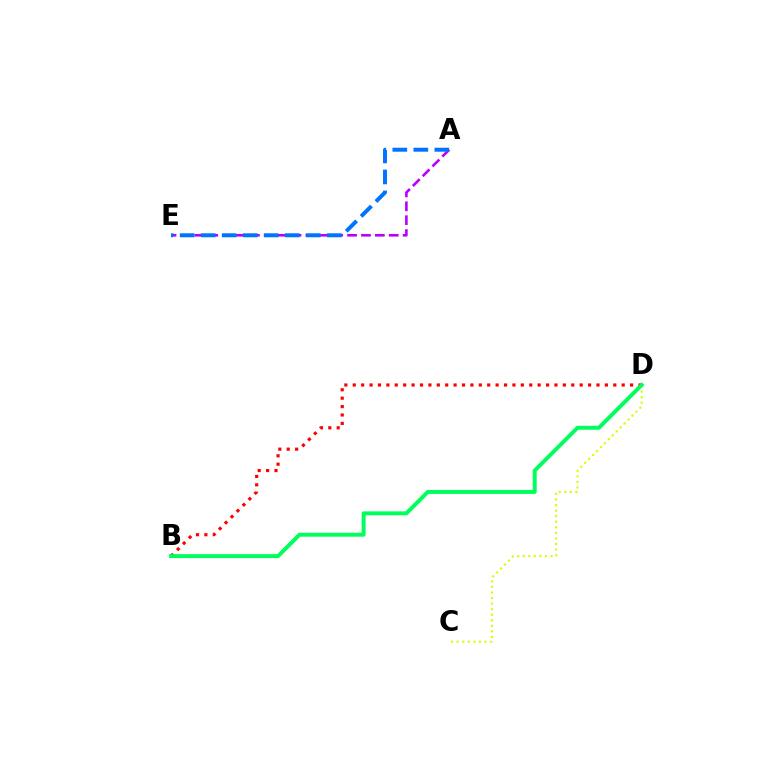{('A', 'E'): [{'color': '#b900ff', 'line_style': 'dashed', 'thickness': 1.89}, {'color': '#0074ff', 'line_style': 'dashed', 'thickness': 2.85}], ('B', 'D'): [{'color': '#ff0000', 'line_style': 'dotted', 'thickness': 2.28}, {'color': '#00ff5c', 'line_style': 'solid', 'thickness': 2.84}], ('C', 'D'): [{'color': '#d1ff00', 'line_style': 'dotted', 'thickness': 1.51}]}